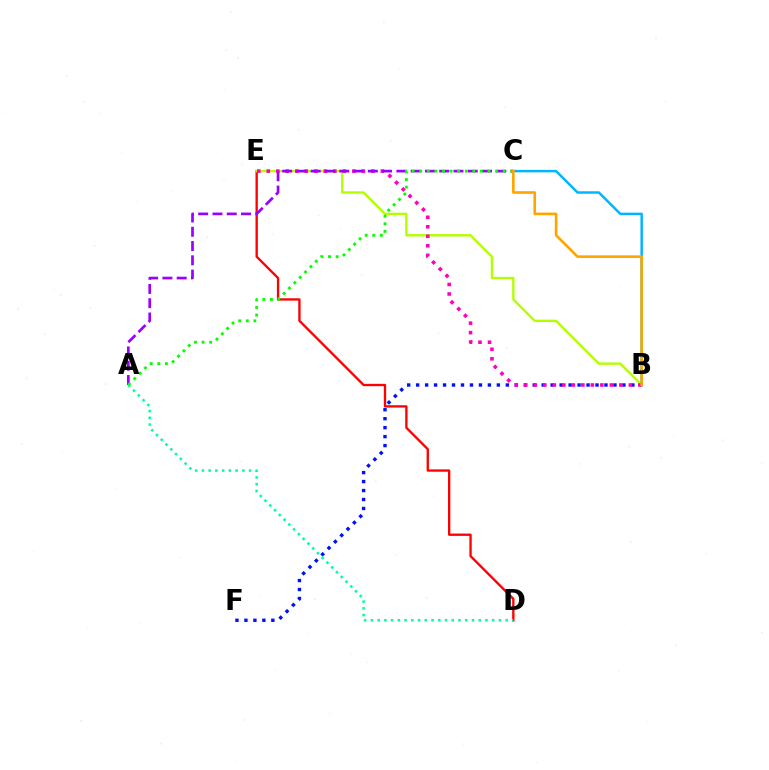{('B', 'F'): [{'color': '#0010ff', 'line_style': 'dotted', 'thickness': 2.44}], ('B', 'C'): [{'color': '#00b5ff', 'line_style': 'solid', 'thickness': 1.77}, {'color': '#ffa500', 'line_style': 'solid', 'thickness': 1.9}], ('D', 'E'): [{'color': '#ff0000', 'line_style': 'solid', 'thickness': 1.68}], ('B', 'E'): [{'color': '#b3ff00', 'line_style': 'solid', 'thickness': 1.71}, {'color': '#ff00bd', 'line_style': 'dotted', 'thickness': 2.58}], ('A', 'C'): [{'color': '#9b00ff', 'line_style': 'dashed', 'thickness': 1.94}, {'color': '#08ff00', 'line_style': 'dotted', 'thickness': 2.06}], ('A', 'D'): [{'color': '#00ff9d', 'line_style': 'dotted', 'thickness': 1.83}]}